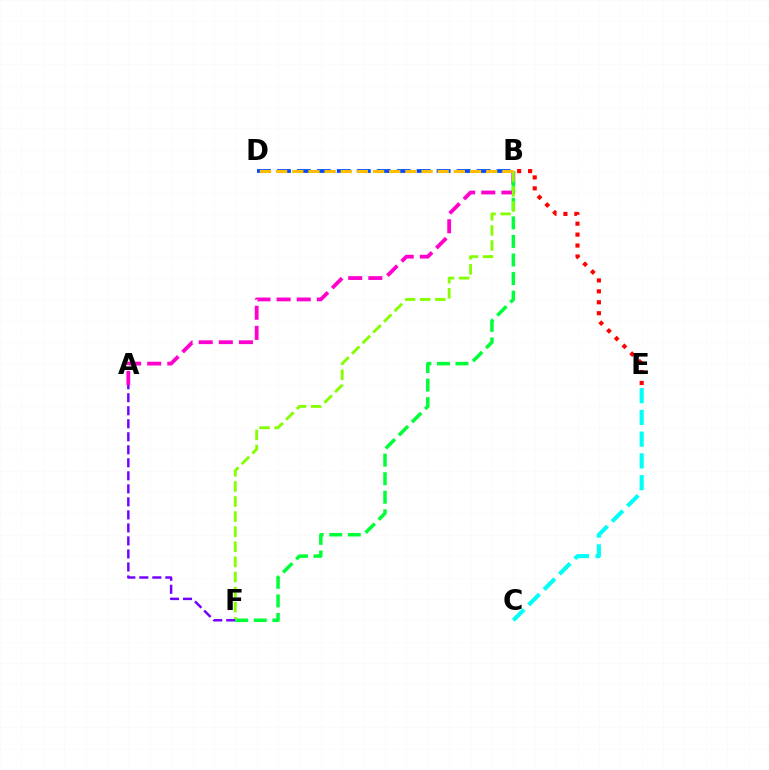{('A', 'B'): [{'color': '#ff00cf', 'line_style': 'dashed', 'thickness': 2.73}], ('B', 'F'): [{'color': '#00ff39', 'line_style': 'dashed', 'thickness': 2.52}, {'color': '#84ff00', 'line_style': 'dashed', 'thickness': 2.05}], ('B', 'D'): [{'color': '#004bff', 'line_style': 'dashed', 'thickness': 2.71}, {'color': '#ffbd00', 'line_style': 'dashed', 'thickness': 2.2}], ('A', 'F'): [{'color': '#7200ff', 'line_style': 'dashed', 'thickness': 1.77}], ('B', 'E'): [{'color': '#ff0000', 'line_style': 'dotted', 'thickness': 2.97}], ('C', 'E'): [{'color': '#00fff6', 'line_style': 'dashed', 'thickness': 2.95}]}